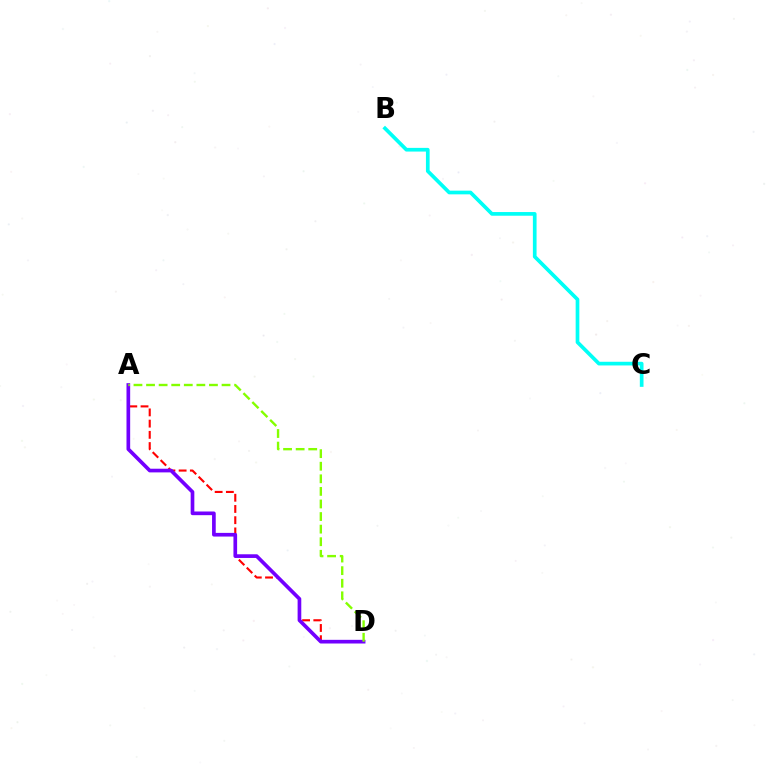{('B', 'C'): [{'color': '#00fff6', 'line_style': 'solid', 'thickness': 2.65}], ('A', 'D'): [{'color': '#ff0000', 'line_style': 'dashed', 'thickness': 1.52}, {'color': '#7200ff', 'line_style': 'solid', 'thickness': 2.64}, {'color': '#84ff00', 'line_style': 'dashed', 'thickness': 1.71}]}